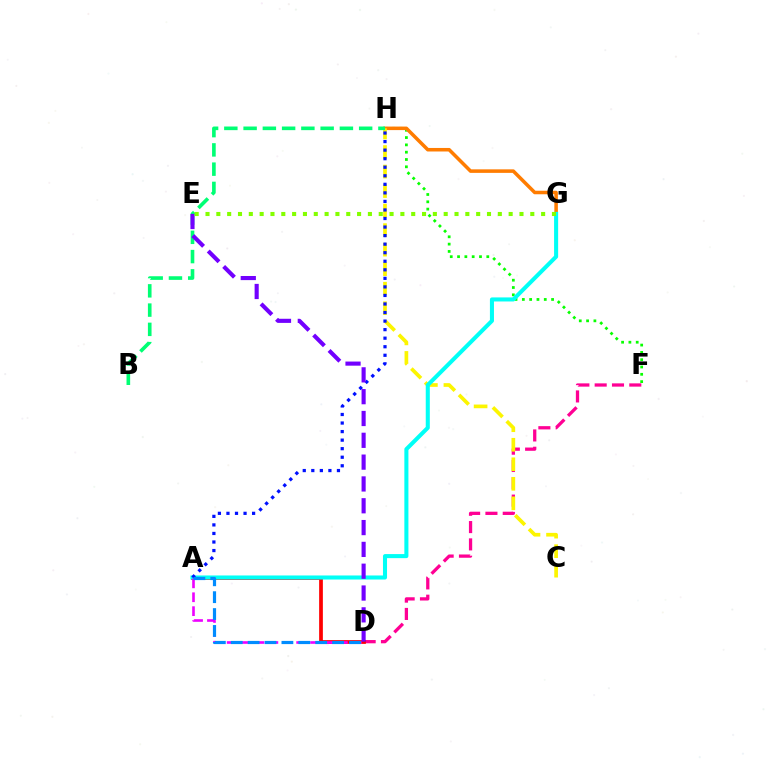{('F', 'H'): [{'color': '#08ff00', 'line_style': 'dotted', 'thickness': 1.99}], ('G', 'H'): [{'color': '#ff7c00', 'line_style': 'solid', 'thickness': 2.54}], ('D', 'F'): [{'color': '#ff0094', 'line_style': 'dashed', 'thickness': 2.35}], ('C', 'H'): [{'color': '#fcf500', 'line_style': 'dashed', 'thickness': 2.65}], ('B', 'H'): [{'color': '#00ff74', 'line_style': 'dashed', 'thickness': 2.62}], ('A', 'D'): [{'color': '#ff0000', 'line_style': 'solid', 'thickness': 2.69}, {'color': '#ee00ff', 'line_style': 'dashed', 'thickness': 1.89}, {'color': '#008cff', 'line_style': 'dashed', 'thickness': 2.29}], ('A', 'G'): [{'color': '#00fff6', 'line_style': 'solid', 'thickness': 2.92}], ('A', 'H'): [{'color': '#0010ff', 'line_style': 'dotted', 'thickness': 2.32}], ('D', 'E'): [{'color': '#7200ff', 'line_style': 'dashed', 'thickness': 2.96}], ('E', 'G'): [{'color': '#84ff00', 'line_style': 'dotted', 'thickness': 2.94}]}